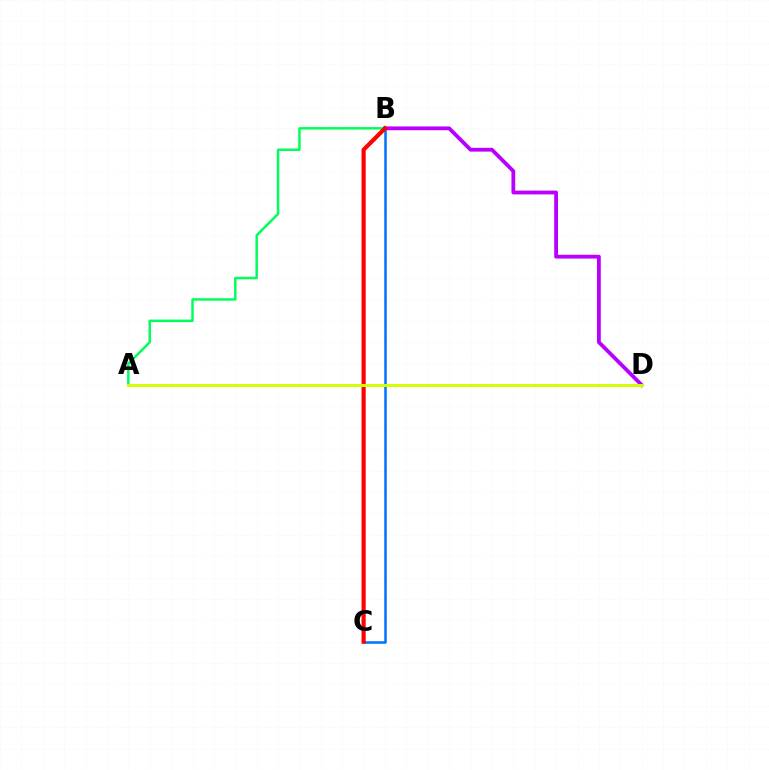{('B', 'C'): [{'color': '#0074ff', 'line_style': 'solid', 'thickness': 1.82}, {'color': '#ff0000', 'line_style': 'solid', 'thickness': 2.98}], ('B', 'D'): [{'color': '#b900ff', 'line_style': 'solid', 'thickness': 2.74}], ('A', 'B'): [{'color': '#00ff5c', 'line_style': 'solid', 'thickness': 1.8}], ('A', 'D'): [{'color': '#d1ff00', 'line_style': 'solid', 'thickness': 2.12}]}